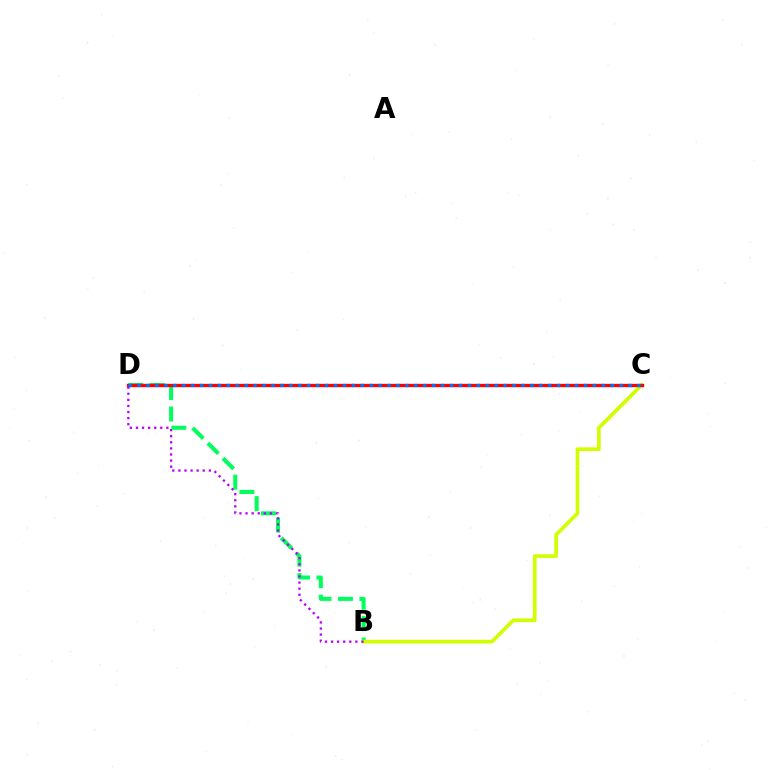{('B', 'D'): [{'color': '#00ff5c', 'line_style': 'dashed', 'thickness': 2.91}, {'color': '#b900ff', 'line_style': 'dotted', 'thickness': 1.65}], ('B', 'C'): [{'color': '#d1ff00', 'line_style': 'solid', 'thickness': 2.65}], ('C', 'D'): [{'color': '#ff0000', 'line_style': 'solid', 'thickness': 2.4}, {'color': '#0074ff', 'line_style': 'dotted', 'thickness': 2.43}]}